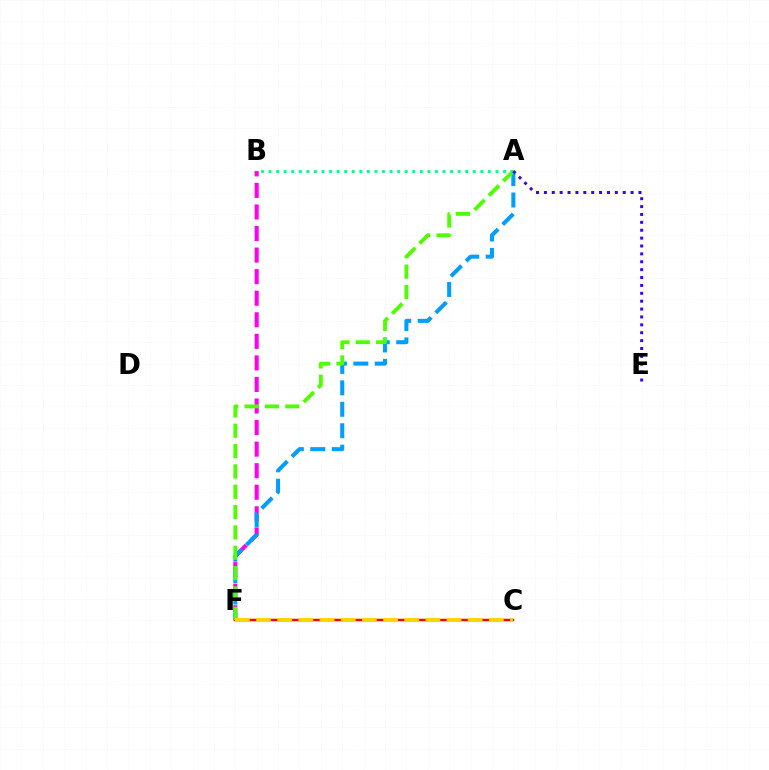{('B', 'F'): [{'color': '#ff00ed', 'line_style': 'dashed', 'thickness': 2.93}], ('A', 'F'): [{'color': '#009eff', 'line_style': 'dashed', 'thickness': 2.91}, {'color': '#4fff00', 'line_style': 'dashed', 'thickness': 2.76}], ('C', 'F'): [{'color': '#ff0000', 'line_style': 'solid', 'thickness': 1.78}, {'color': '#ffd500', 'line_style': 'dashed', 'thickness': 2.87}], ('A', 'B'): [{'color': '#00ff86', 'line_style': 'dotted', 'thickness': 2.06}], ('A', 'E'): [{'color': '#3700ff', 'line_style': 'dotted', 'thickness': 2.14}]}